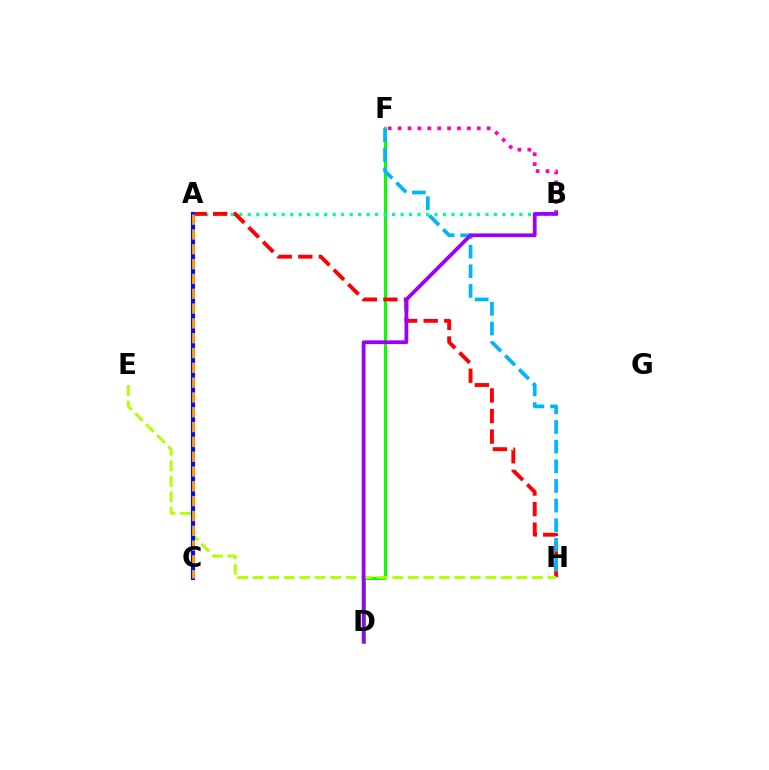{('D', 'F'): [{'color': '#08ff00', 'line_style': 'solid', 'thickness': 2.15}], ('B', 'F'): [{'color': '#ff00bd', 'line_style': 'dotted', 'thickness': 2.69}], ('A', 'B'): [{'color': '#00ff9d', 'line_style': 'dotted', 'thickness': 2.31}], ('A', 'H'): [{'color': '#ff0000', 'line_style': 'dashed', 'thickness': 2.79}], ('E', 'H'): [{'color': '#b3ff00', 'line_style': 'dashed', 'thickness': 2.11}], ('F', 'H'): [{'color': '#00b5ff', 'line_style': 'dashed', 'thickness': 2.67}], ('A', 'C'): [{'color': '#0010ff', 'line_style': 'solid', 'thickness': 2.97}, {'color': '#ffa500', 'line_style': 'dashed', 'thickness': 2.01}], ('B', 'D'): [{'color': '#9b00ff', 'line_style': 'solid', 'thickness': 2.7}]}